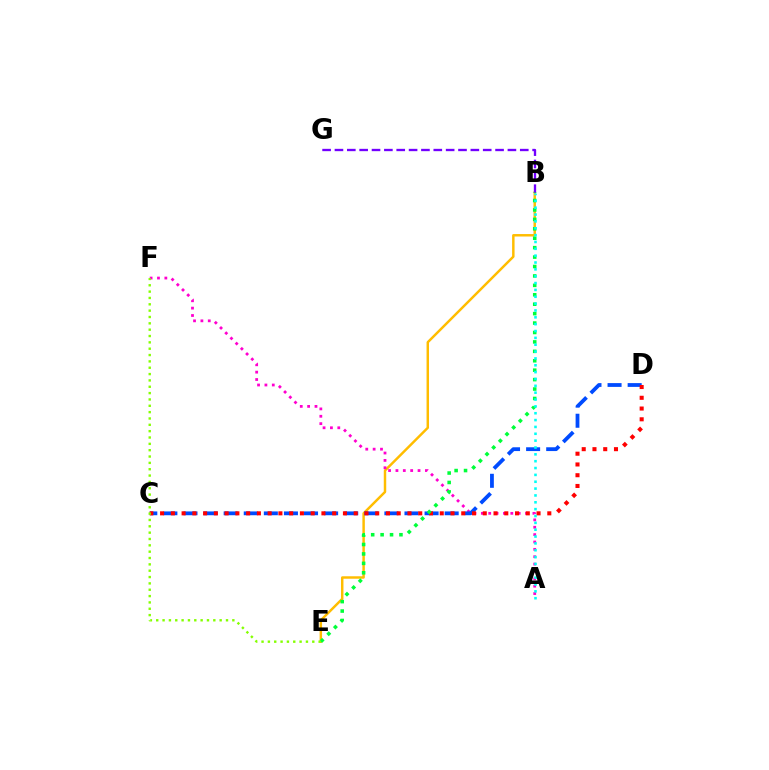{('B', 'E'): [{'color': '#ffbd00', 'line_style': 'solid', 'thickness': 1.77}, {'color': '#00ff39', 'line_style': 'dotted', 'thickness': 2.56}], ('B', 'G'): [{'color': '#7200ff', 'line_style': 'dashed', 'thickness': 1.68}], ('A', 'F'): [{'color': '#ff00cf', 'line_style': 'dotted', 'thickness': 2.0}], ('C', 'D'): [{'color': '#004bff', 'line_style': 'dashed', 'thickness': 2.73}, {'color': '#ff0000', 'line_style': 'dotted', 'thickness': 2.92}], ('A', 'B'): [{'color': '#00fff6', 'line_style': 'dotted', 'thickness': 1.86}], ('E', 'F'): [{'color': '#84ff00', 'line_style': 'dotted', 'thickness': 1.72}]}